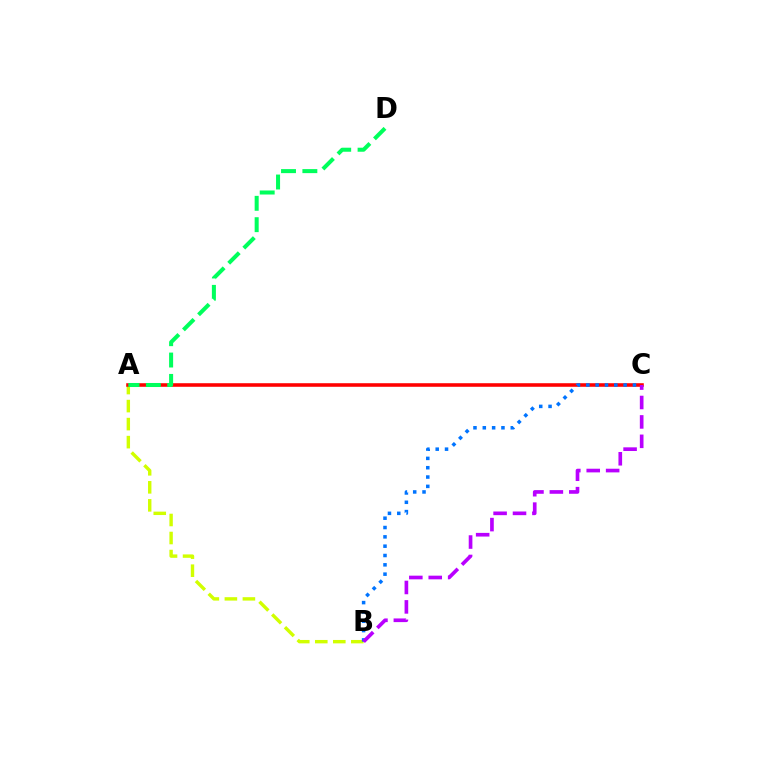{('A', 'B'): [{'color': '#d1ff00', 'line_style': 'dashed', 'thickness': 2.45}], ('A', 'C'): [{'color': '#ff0000', 'line_style': 'solid', 'thickness': 2.57}], ('B', 'C'): [{'color': '#0074ff', 'line_style': 'dotted', 'thickness': 2.53}, {'color': '#b900ff', 'line_style': 'dashed', 'thickness': 2.64}], ('A', 'D'): [{'color': '#00ff5c', 'line_style': 'dashed', 'thickness': 2.9}]}